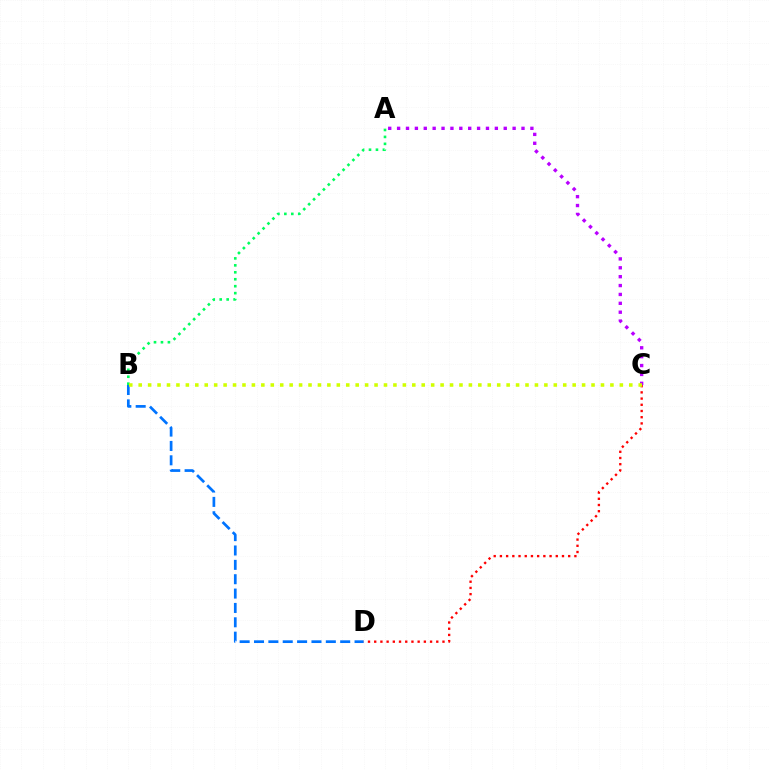{('C', 'D'): [{'color': '#ff0000', 'line_style': 'dotted', 'thickness': 1.69}], ('B', 'D'): [{'color': '#0074ff', 'line_style': 'dashed', 'thickness': 1.95}], ('A', 'C'): [{'color': '#b900ff', 'line_style': 'dotted', 'thickness': 2.41}], ('A', 'B'): [{'color': '#00ff5c', 'line_style': 'dotted', 'thickness': 1.89}], ('B', 'C'): [{'color': '#d1ff00', 'line_style': 'dotted', 'thickness': 2.56}]}